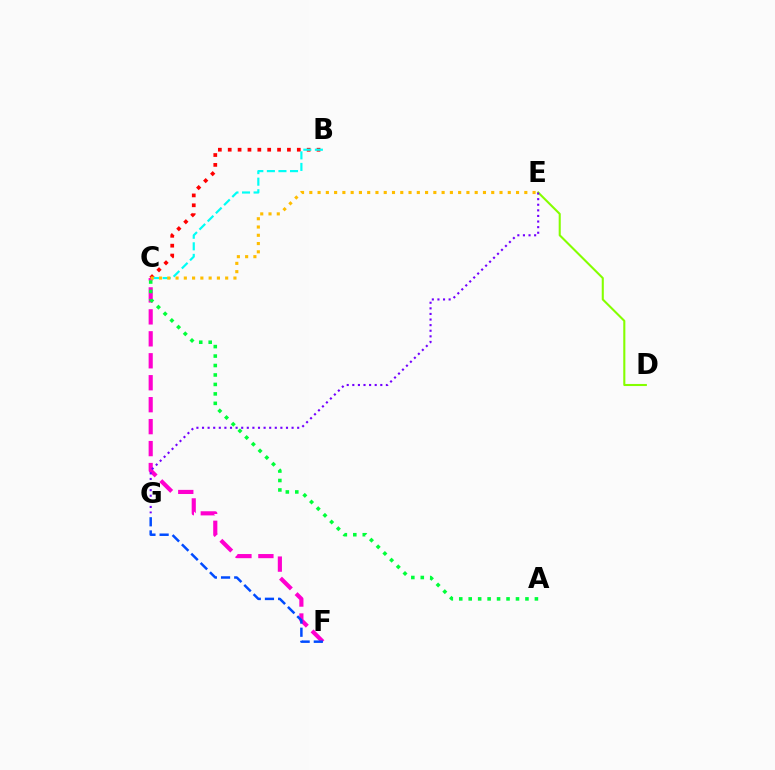{('C', 'F'): [{'color': '#ff00cf', 'line_style': 'dashed', 'thickness': 2.98}], ('B', 'C'): [{'color': '#ff0000', 'line_style': 'dotted', 'thickness': 2.68}, {'color': '#00fff6', 'line_style': 'dashed', 'thickness': 1.57}], ('D', 'E'): [{'color': '#84ff00', 'line_style': 'solid', 'thickness': 1.5}], ('E', 'G'): [{'color': '#7200ff', 'line_style': 'dotted', 'thickness': 1.52}], ('A', 'C'): [{'color': '#00ff39', 'line_style': 'dotted', 'thickness': 2.57}], ('F', 'G'): [{'color': '#004bff', 'line_style': 'dashed', 'thickness': 1.79}], ('C', 'E'): [{'color': '#ffbd00', 'line_style': 'dotted', 'thickness': 2.25}]}